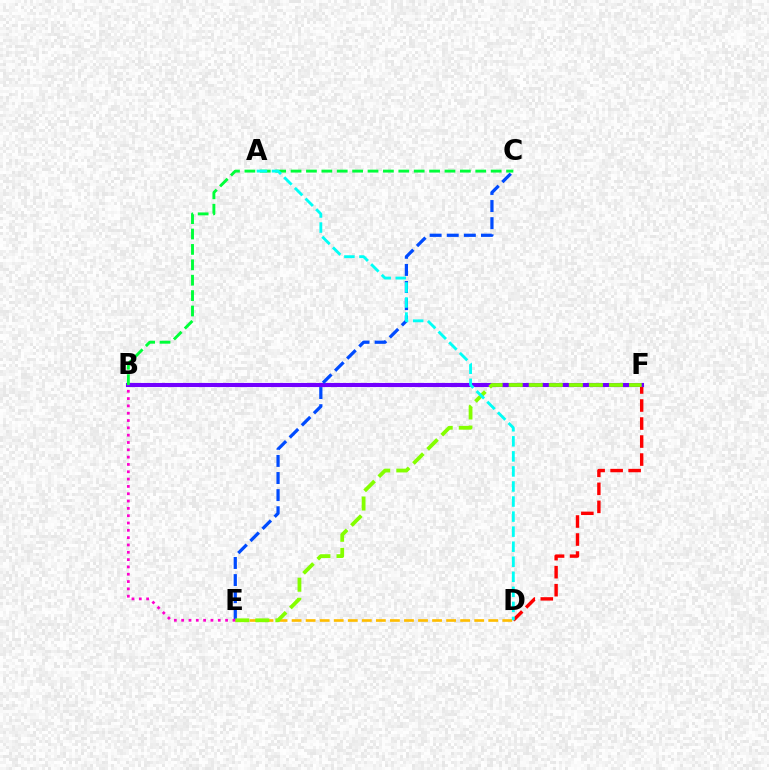{('D', 'F'): [{'color': '#ff0000', 'line_style': 'dashed', 'thickness': 2.45}], ('B', 'F'): [{'color': '#7200ff', 'line_style': 'solid', 'thickness': 2.95}], ('C', 'E'): [{'color': '#004bff', 'line_style': 'dashed', 'thickness': 2.32}], ('D', 'E'): [{'color': '#ffbd00', 'line_style': 'dashed', 'thickness': 1.91}], ('B', 'C'): [{'color': '#00ff39', 'line_style': 'dashed', 'thickness': 2.09}], ('E', 'F'): [{'color': '#84ff00', 'line_style': 'dashed', 'thickness': 2.72}], ('B', 'E'): [{'color': '#ff00cf', 'line_style': 'dotted', 'thickness': 1.99}], ('A', 'D'): [{'color': '#00fff6', 'line_style': 'dashed', 'thickness': 2.04}]}